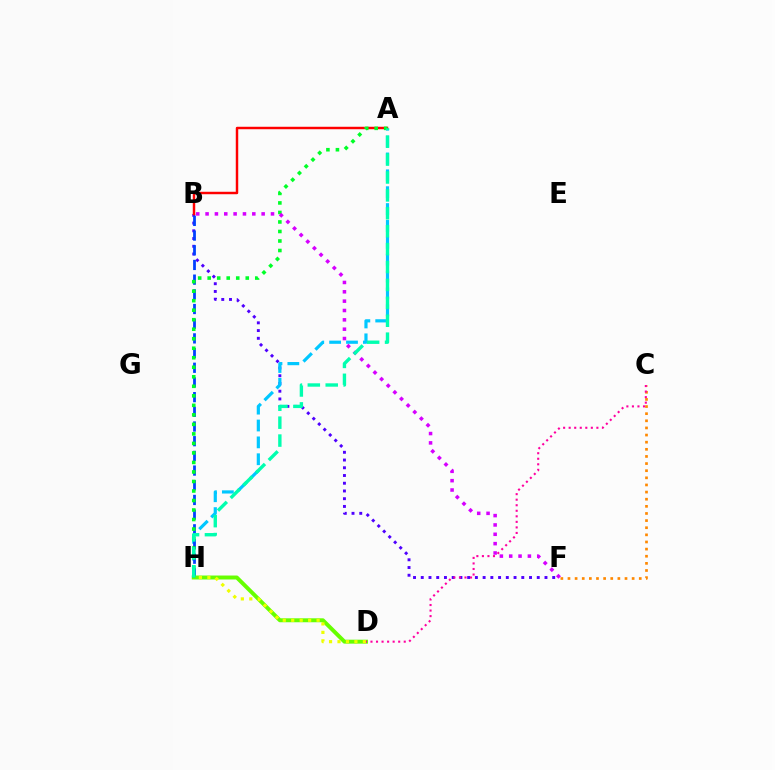{('B', 'F'): [{'color': '#4f00ff', 'line_style': 'dotted', 'thickness': 2.1}, {'color': '#d600ff', 'line_style': 'dotted', 'thickness': 2.54}], ('A', 'H'): [{'color': '#00c7ff', 'line_style': 'dashed', 'thickness': 2.29}, {'color': '#00ff27', 'line_style': 'dotted', 'thickness': 2.59}, {'color': '#00ffaf', 'line_style': 'dashed', 'thickness': 2.43}], ('C', 'F'): [{'color': '#ff8800', 'line_style': 'dotted', 'thickness': 1.94}], ('B', 'H'): [{'color': '#003fff', 'line_style': 'dashed', 'thickness': 2.0}], ('D', 'H'): [{'color': '#66ff00', 'line_style': 'solid', 'thickness': 2.84}, {'color': '#eeff00', 'line_style': 'dotted', 'thickness': 2.3}], ('A', 'B'): [{'color': '#ff0000', 'line_style': 'solid', 'thickness': 1.77}], ('C', 'D'): [{'color': '#ff00a0', 'line_style': 'dotted', 'thickness': 1.51}]}